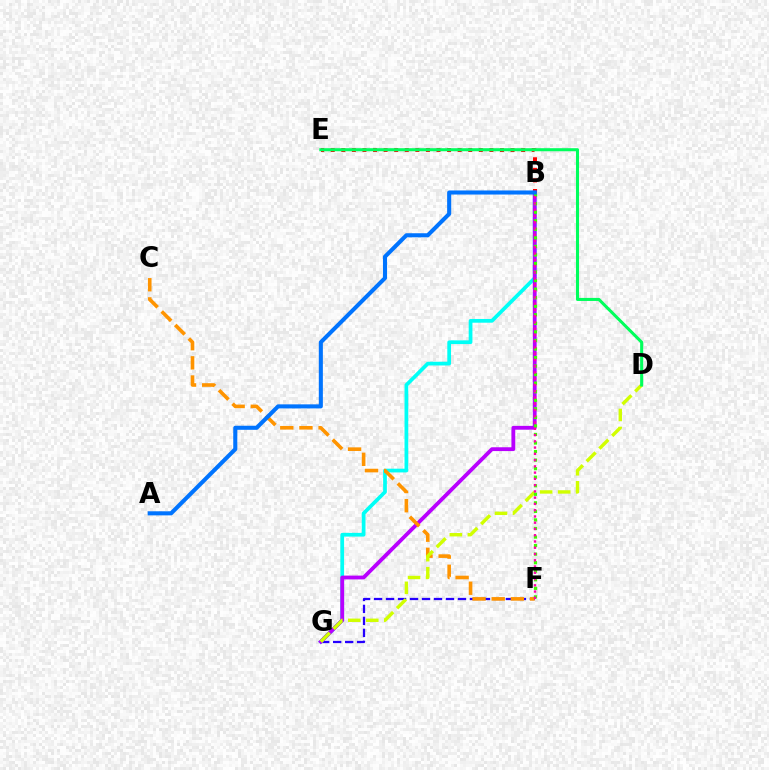{('F', 'G'): [{'color': '#2500ff', 'line_style': 'dashed', 'thickness': 1.63}], ('B', 'G'): [{'color': '#00fff6', 'line_style': 'solid', 'thickness': 2.69}, {'color': '#b900ff', 'line_style': 'solid', 'thickness': 2.75}], ('B', 'E'): [{'color': '#ff0000', 'line_style': 'dotted', 'thickness': 2.87}], ('C', 'F'): [{'color': '#ff9400', 'line_style': 'dashed', 'thickness': 2.6}], ('D', 'G'): [{'color': '#d1ff00', 'line_style': 'dashed', 'thickness': 2.45}], ('B', 'F'): [{'color': '#3dff00', 'line_style': 'dotted', 'thickness': 2.32}, {'color': '#ff00ac', 'line_style': 'dotted', 'thickness': 1.7}], ('D', 'E'): [{'color': '#00ff5c', 'line_style': 'solid', 'thickness': 2.2}], ('A', 'B'): [{'color': '#0074ff', 'line_style': 'solid', 'thickness': 2.93}]}